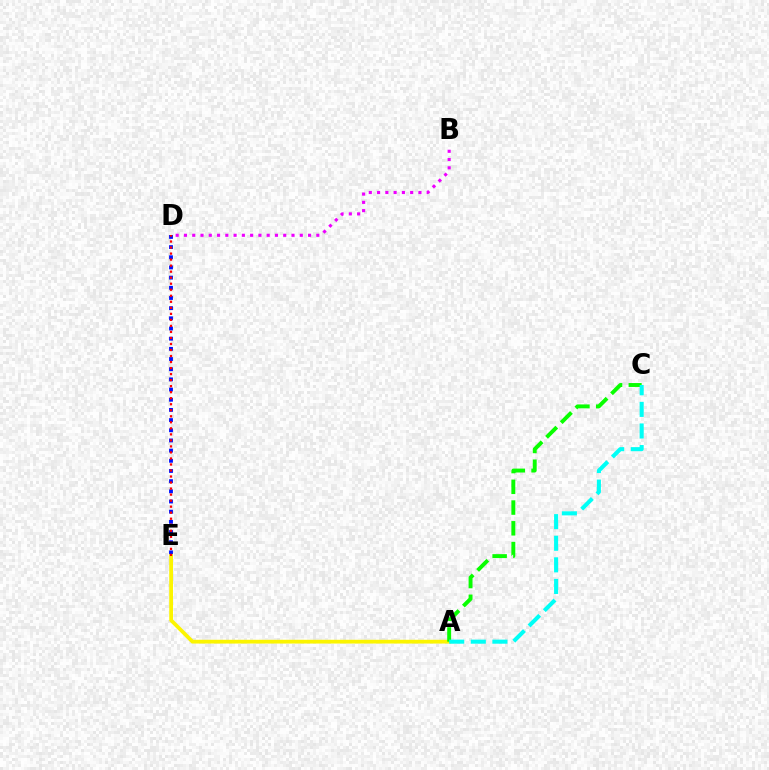{('D', 'E'): [{'color': '#0010ff', 'line_style': 'dotted', 'thickness': 2.76}, {'color': '#ff0000', 'line_style': 'dotted', 'thickness': 1.64}], ('B', 'D'): [{'color': '#ee00ff', 'line_style': 'dotted', 'thickness': 2.25}], ('A', 'E'): [{'color': '#fcf500', 'line_style': 'solid', 'thickness': 2.71}], ('A', 'C'): [{'color': '#08ff00', 'line_style': 'dashed', 'thickness': 2.82}, {'color': '#00fff6', 'line_style': 'dashed', 'thickness': 2.93}]}